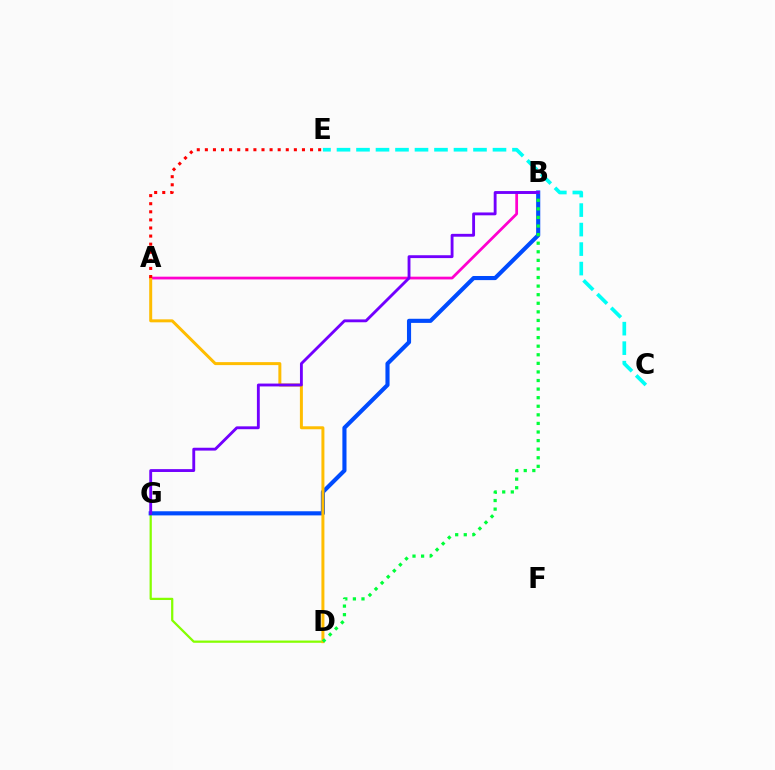{('D', 'G'): [{'color': '#84ff00', 'line_style': 'solid', 'thickness': 1.62}], ('C', 'E'): [{'color': '#00fff6', 'line_style': 'dashed', 'thickness': 2.65}], ('B', 'G'): [{'color': '#004bff', 'line_style': 'solid', 'thickness': 2.97}, {'color': '#7200ff', 'line_style': 'solid', 'thickness': 2.06}], ('A', 'B'): [{'color': '#ff00cf', 'line_style': 'solid', 'thickness': 1.98}], ('A', 'D'): [{'color': '#ffbd00', 'line_style': 'solid', 'thickness': 2.15}], ('A', 'E'): [{'color': '#ff0000', 'line_style': 'dotted', 'thickness': 2.2}], ('B', 'D'): [{'color': '#00ff39', 'line_style': 'dotted', 'thickness': 2.33}]}